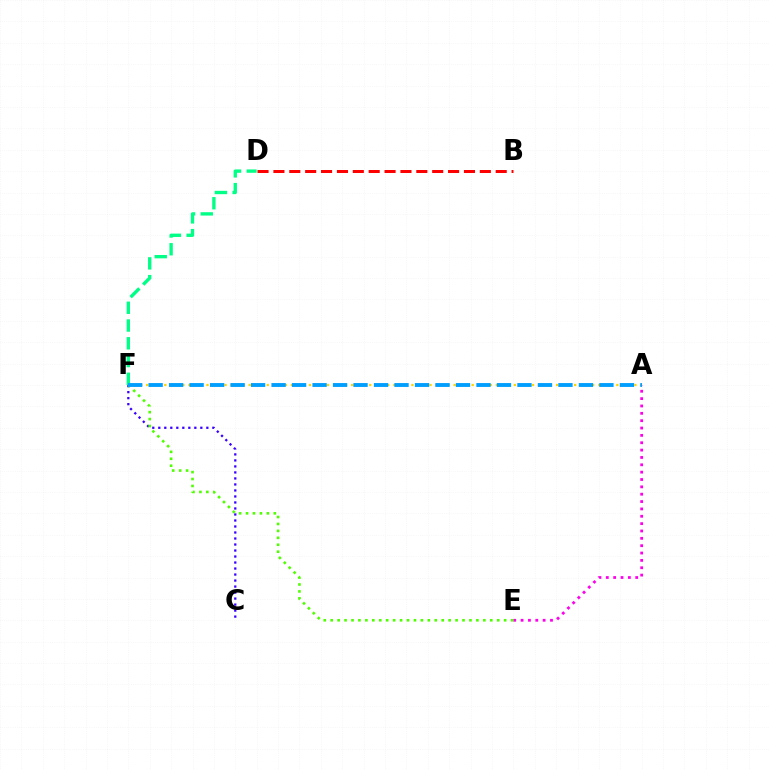{('B', 'D'): [{'color': '#ff0000', 'line_style': 'dashed', 'thickness': 2.16}], ('A', 'F'): [{'color': '#ffd500', 'line_style': 'dotted', 'thickness': 1.64}, {'color': '#009eff', 'line_style': 'dashed', 'thickness': 2.78}], ('C', 'F'): [{'color': '#3700ff', 'line_style': 'dotted', 'thickness': 1.63}], ('A', 'E'): [{'color': '#ff00ed', 'line_style': 'dotted', 'thickness': 2.0}], ('E', 'F'): [{'color': '#4fff00', 'line_style': 'dotted', 'thickness': 1.89}], ('D', 'F'): [{'color': '#00ff86', 'line_style': 'dashed', 'thickness': 2.41}]}